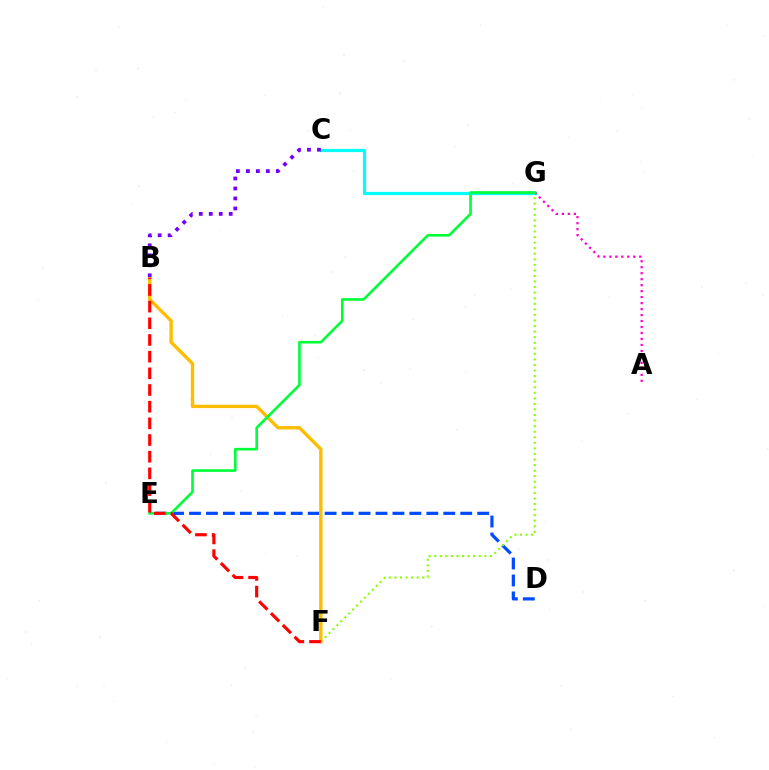{('C', 'G'): [{'color': '#00fff6', 'line_style': 'solid', 'thickness': 2.31}], ('A', 'G'): [{'color': '#ff00cf', 'line_style': 'dotted', 'thickness': 1.62}], ('D', 'E'): [{'color': '#004bff', 'line_style': 'dashed', 'thickness': 2.3}], ('F', 'G'): [{'color': '#84ff00', 'line_style': 'dotted', 'thickness': 1.51}], ('B', 'F'): [{'color': '#ffbd00', 'line_style': 'solid', 'thickness': 2.44}, {'color': '#ff0000', 'line_style': 'dashed', 'thickness': 2.27}], ('E', 'G'): [{'color': '#00ff39', 'line_style': 'solid', 'thickness': 1.89}], ('B', 'C'): [{'color': '#7200ff', 'line_style': 'dotted', 'thickness': 2.71}]}